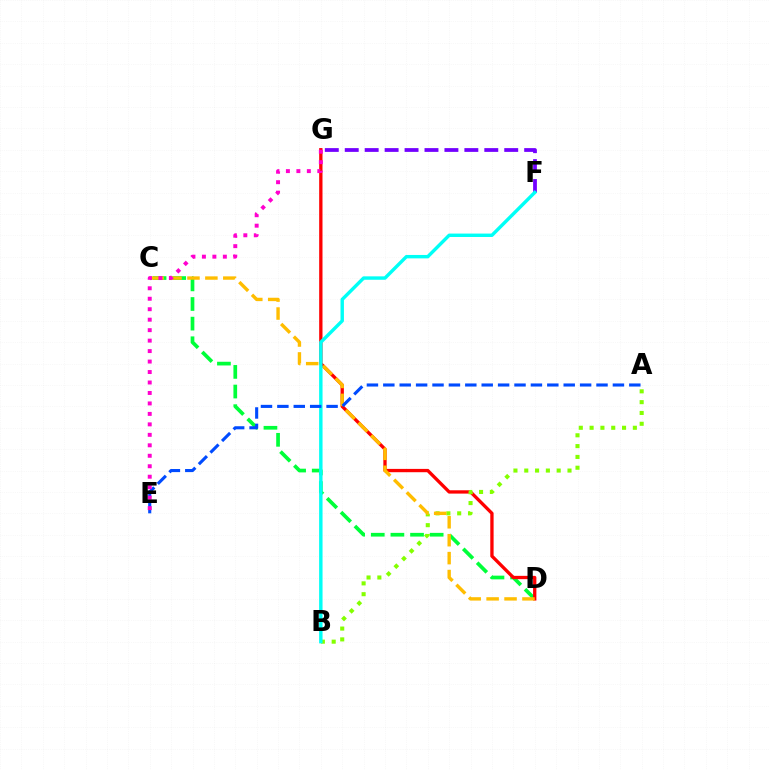{('C', 'D'): [{'color': '#00ff39', 'line_style': 'dashed', 'thickness': 2.67}, {'color': '#ffbd00', 'line_style': 'dashed', 'thickness': 2.43}], ('F', 'G'): [{'color': '#7200ff', 'line_style': 'dashed', 'thickness': 2.71}], ('D', 'G'): [{'color': '#ff0000', 'line_style': 'solid', 'thickness': 2.39}], ('A', 'B'): [{'color': '#84ff00', 'line_style': 'dotted', 'thickness': 2.94}], ('B', 'F'): [{'color': '#00fff6', 'line_style': 'solid', 'thickness': 2.46}], ('A', 'E'): [{'color': '#004bff', 'line_style': 'dashed', 'thickness': 2.23}], ('E', 'G'): [{'color': '#ff00cf', 'line_style': 'dotted', 'thickness': 2.84}]}